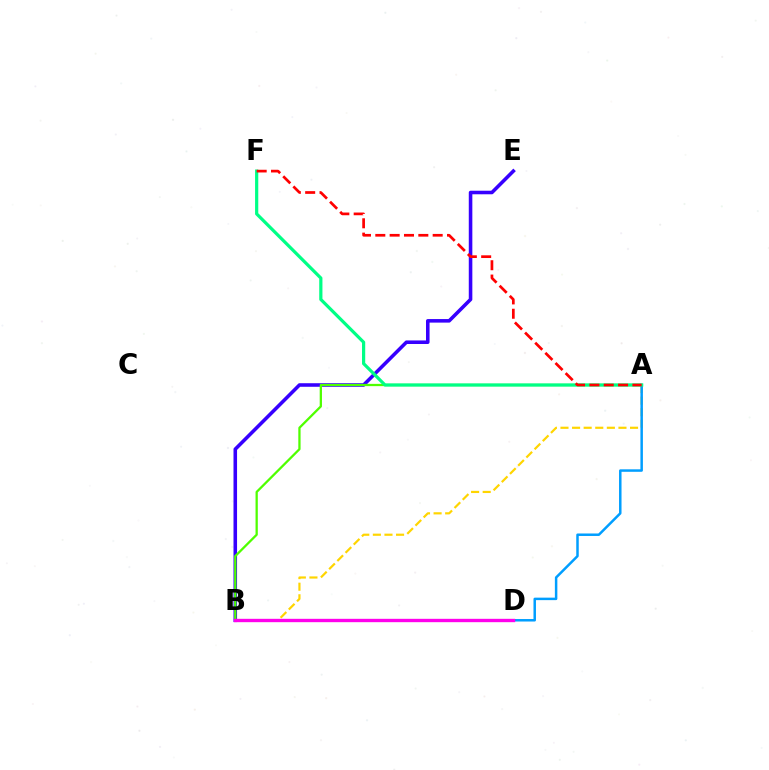{('B', 'E'): [{'color': '#3700ff', 'line_style': 'solid', 'thickness': 2.56}], ('A', 'B'): [{'color': '#ffd500', 'line_style': 'dashed', 'thickness': 1.58}, {'color': '#4fff00', 'line_style': 'solid', 'thickness': 1.64}], ('A', 'D'): [{'color': '#009eff', 'line_style': 'solid', 'thickness': 1.79}], ('A', 'F'): [{'color': '#00ff86', 'line_style': 'solid', 'thickness': 2.31}, {'color': '#ff0000', 'line_style': 'dashed', 'thickness': 1.95}], ('B', 'D'): [{'color': '#ff00ed', 'line_style': 'solid', 'thickness': 2.42}]}